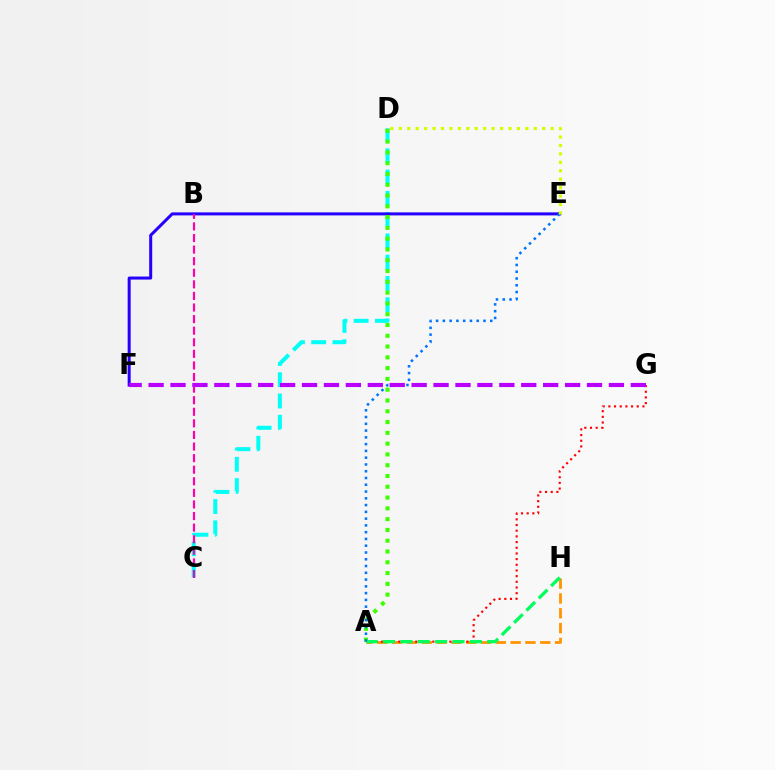{('C', 'D'): [{'color': '#00fff6', 'line_style': 'dashed', 'thickness': 2.89}], ('A', 'H'): [{'color': '#ff9400', 'line_style': 'dashed', 'thickness': 2.01}, {'color': '#00ff5c', 'line_style': 'dashed', 'thickness': 2.36}], ('E', 'F'): [{'color': '#2500ff', 'line_style': 'solid', 'thickness': 2.17}], ('B', 'C'): [{'color': '#ff00ac', 'line_style': 'dashed', 'thickness': 1.57}], ('A', 'G'): [{'color': '#ff0000', 'line_style': 'dotted', 'thickness': 1.54}], ('A', 'D'): [{'color': '#3dff00', 'line_style': 'dotted', 'thickness': 2.93}], ('A', 'E'): [{'color': '#0074ff', 'line_style': 'dotted', 'thickness': 1.84}], ('F', 'G'): [{'color': '#b900ff', 'line_style': 'dashed', 'thickness': 2.98}], ('D', 'E'): [{'color': '#d1ff00', 'line_style': 'dotted', 'thickness': 2.29}]}